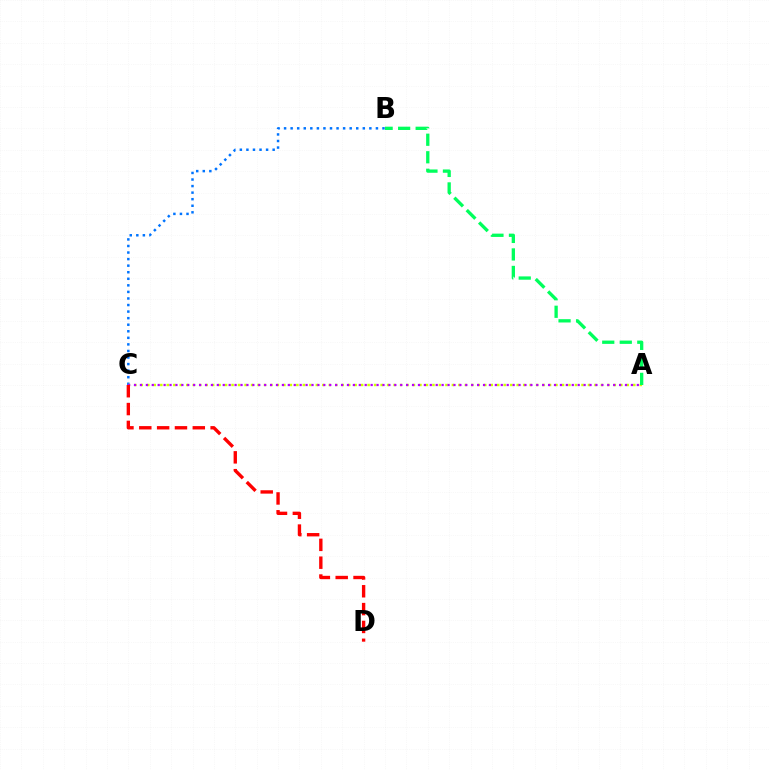{('B', 'C'): [{'color': '#0074ff', 'line_style': 'dotted', 'thickness': 1.78}], ('A', 'C'): [{'color': '#d1ff00', 'line_style': 'dotted', 'thickness': 1.76}, {'color': '#b900ff', 'line_style': 'dotted', 'thickness': 1.61}], ('A', 'B'): [{'color': '#00ff5c', 'line_style': 'dashed', 'thickness': 2.38}], ('C', 'D'): [{'color': '#ff0000', 'line_style': 'dashed', 'thickness': 2.42}]}